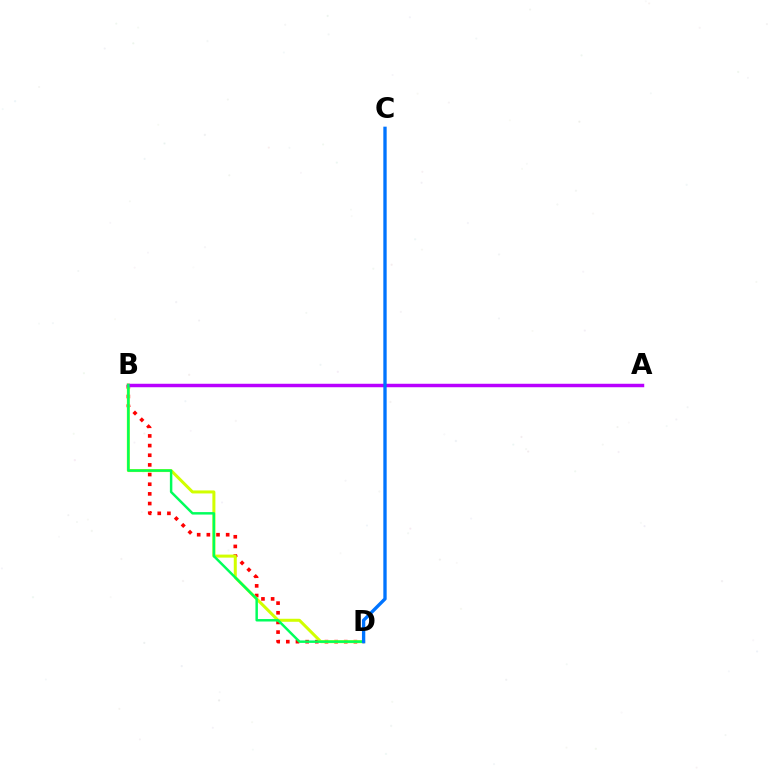{('B', 'D'): [{'color': '#ff0000', 'line_style': 'dotted', 'thickness': 2.62}, {'color': '#d1ff00', 'line_style': 'solid', 'thickness': 2.17}, {'color': '#00ff5c', 'line_style': 'solid', 'thickness': 1.77}], ('A', 'B'): [{'color': '#b900ff', 'line_style': 'solid', 'thickness': 2.49}], ('C', 'D'): [{'color': '#0074ff', 'line_style': 'solid', 'thickness': 2.4}]}